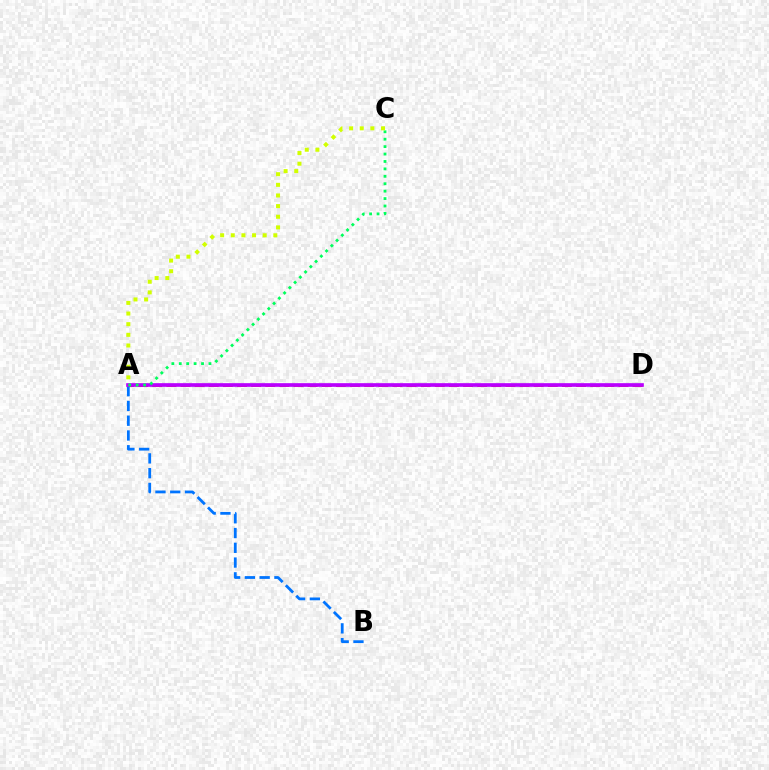{('A', 'B'): [{'color': '#0074ff', 'line_style': 'dashed', 'thickness': 2.01}], ('A', 'D'): [{'color': '#ff0000', 'line_style': 'dashed', 'thickness': 1.92}, {'color': '#b900ff', 'line_style': 'solid', 'thickness': 2.63}], ('A', 'C'): [{'color': '#00ff5c', 'line_style': 'dotted', 'thickness': 2.02}, {'color': '#d1ff00', 'line_style': 'dotted', 'thickness': 2.89}]}